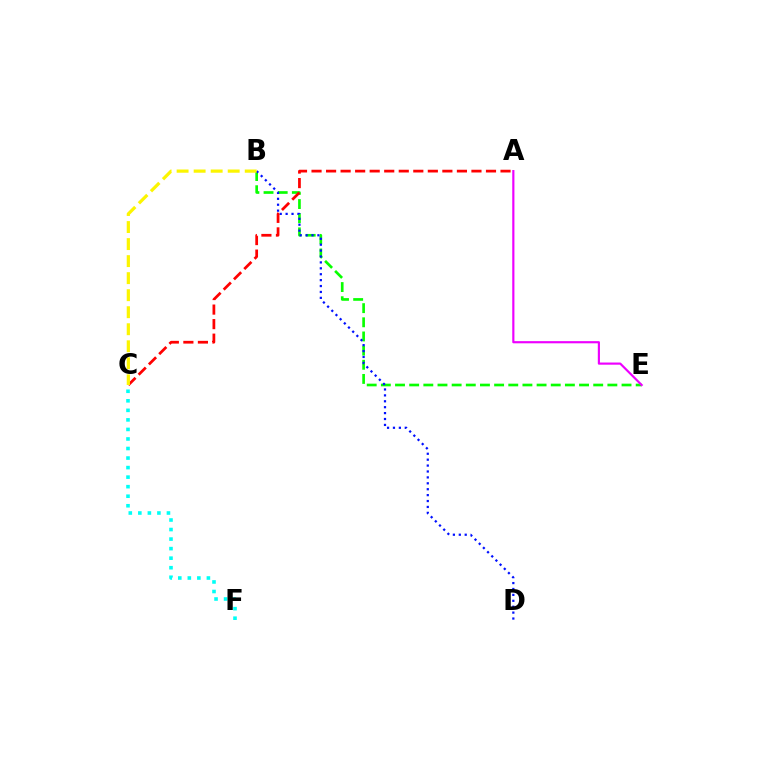{('B', 'E'): [{'color': '#08ff00', 'line_style': 'dashed', 'thickness': 1.92}], ('B', 'D'): [{'color': '#0010ff', 'line_style': 'dotted', 'thickness': 1.61}], ('A', 'E'): [{'color': '#ee00ff', 'line_style': 'solid', 'thickness': 1.56}], ('C', 'F'): [{'color': '#00fff6', 'line_style': 'dotted', 'thickness': 2.59}], ('A', 'C'): [{'color': '#ff0000', 'line_style': 'dashed', 'thickness': 1.97}], ('B', 'C'): [{'color': '#fcf500', 'line_style': 'dashed', 'thickness': 2.31}]}